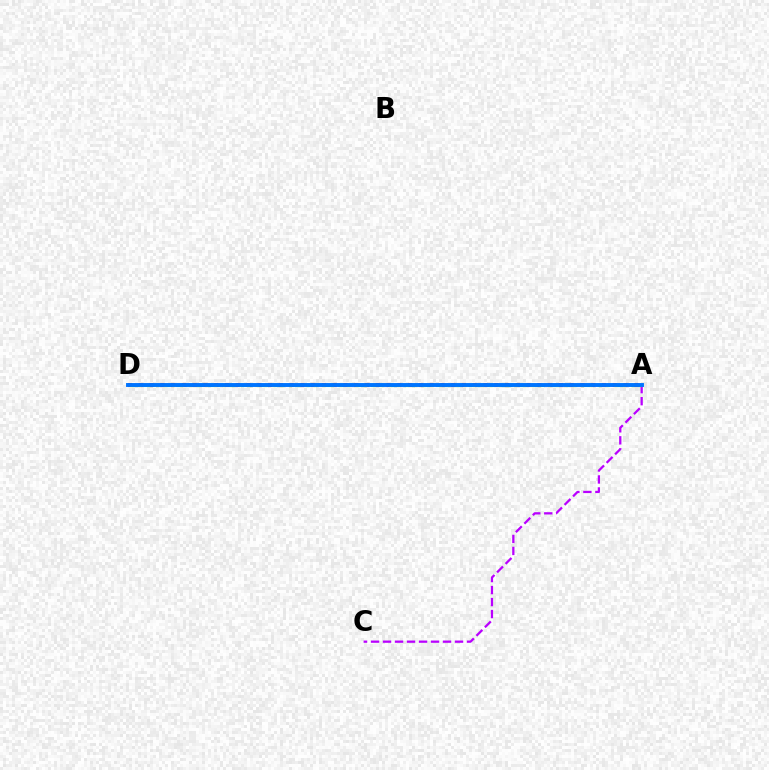{('A', 'C'): [{'color': '#b900ff', 'line_style': 'dashed', 'thickness': 1.63}], ('A', 'D'): [{'color': '#00ff5c', 'line_style': 'dashed', 'thickness': 2.21}, {'color': '#ff0000', 'line_style': 'dotted', 'thickness': 2.93}, {'color': '#d1ff00', 'line_style': 'dotted', 'thickness': 2.27}, {'color': '#0074ff', 'line_style': 'solid', 'thickness': 2.81}]}